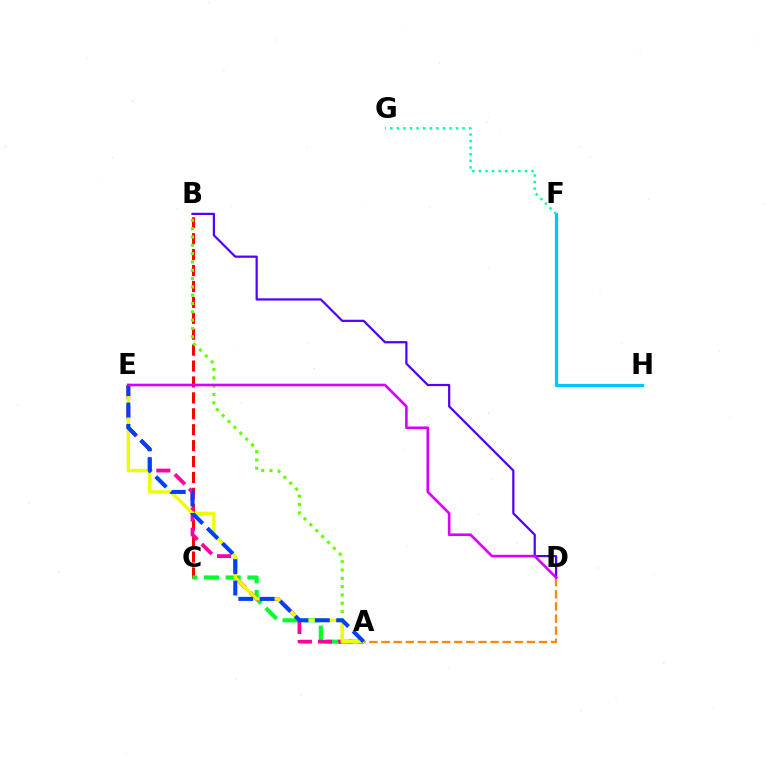{('F', 'H'): [{'color': '#00c7ff', 'line_style': 'solid', 'thickness': 2.33}], ('B', 'C'): [{'color': '#ff0000', 'line_style': 'dashed', 'thickness': 2.16}], ('A', 'B'): [{'color': '#66ff00', 'line_style': 'dotted', 'thickness': 2.26}], ('A', 'C'): [{'color': '#00ff27', 'line_style': 'dashed', 'thickness': 2.96}], ('A', 'E'): [{'color': '#ff00a0', 'line_style': 'dashed', 'thickness': 2.74}, {'color': '#eeff00', 'line_style': 'solid', 'thickness': 2.45}, {'color': '#003fff', 'line_style': 'dashed', 'thickness': 2.9}], ('A', 'D'): [{'color': '#ff8800', 'line_style': 'dashed', 'thickness': 1.65}], ('F', 'G'): [{'color': '#00ffaf', 'line_style': 'dotted', 'thickness': 1.79}], ('B', 'D'): [{'color': '#4f00ff', 'line_style': 'solid', 'thickness': 1.59}], ('D', 'E'): [{'color': '#d600ff', 'line_style': 'solid', 'thickness': 1.9}]}